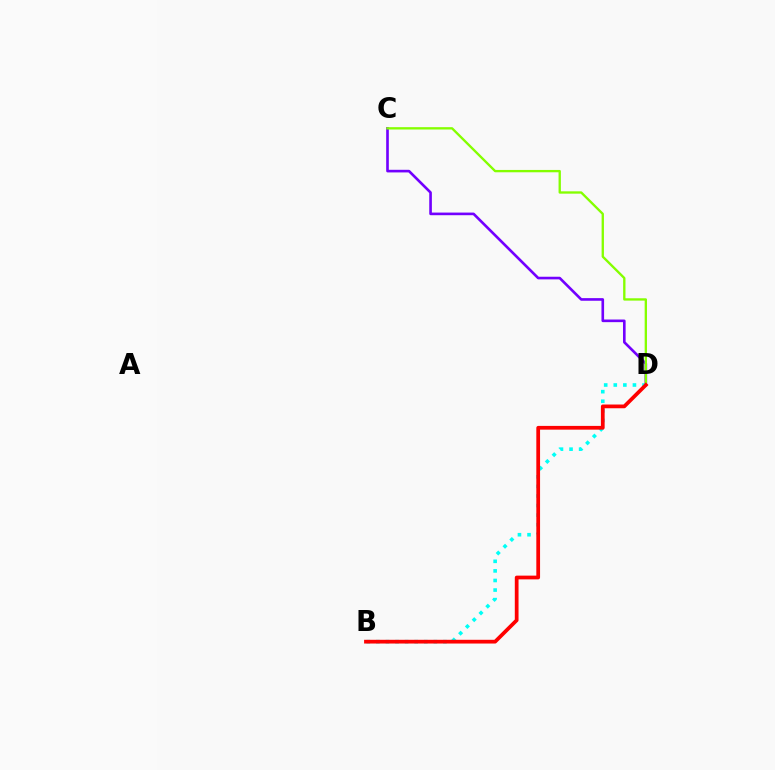{('C', 'D'): [{'color': '#7200ff', 'line_style': 'solid', 'thickness': 1.89}, {'color': '#84ff00', 'line_style': 'solid', 'thickness': 1.68}], ('B', 'D'): [{'color': '#00fff6', 'line_style': 'dotted', 'thickness': 2.6}, {'color': '#ff0000', 'line_style': 'solid', 'thickness': 2.69}]}